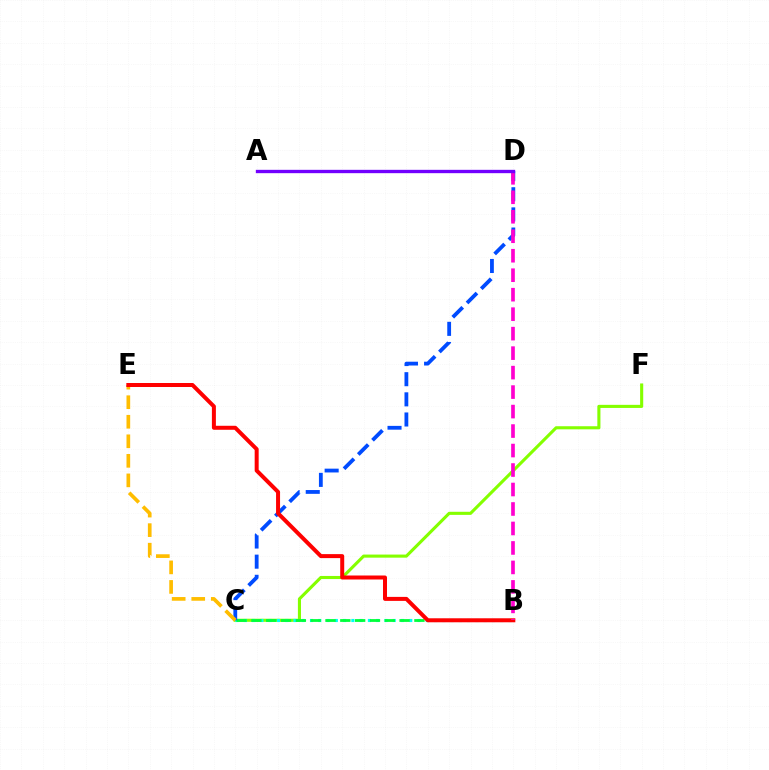{('C', 'F'): [{'color': '#84ff00', 'line_style': 'solid', 'thickness': 2.23}], ('B', 'C'): [{'color': '#00fff6', 'line_style': 'dotted', 'thickness': 2.25}, {'color': '#00ff39', 'line_style': 'dashed', 'thickness': 2.01}], ('C', 'D'): [{'color': '#004bff', 'line_style': 'dashed', 'thickness': 2.74}], ('C', 'E'): [{'color': '#ffbd00', 'line_style': 'dashed', 'thickness': 2.65}], ('B', 'E'): [{'color': '#ff0000', 'line_style': 'solid', 'thickness': 2.88}], ('B', 'D'): [{'color': '#ff00cf', 'line_style': 'dashed', 'thickness': 2.65}], ('A', 'D'): [{'color': '#7200ff', 'line_style': 'solid', 'thickness': 2.41}]}